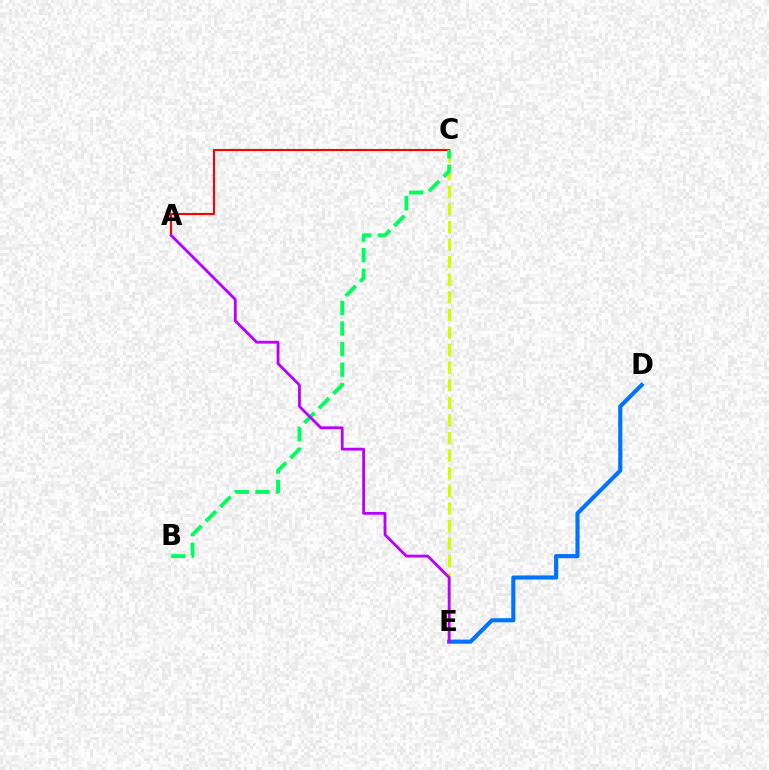{('D', 'E'): [{'color': '#0074ff', 'line_style': 'solid', 'thickness': 2.97}], ('C', 'E'): [{'color': '#d1ff00', 'line_style': 'dashed', 'thickness': 2.39}], ('A', 'C'): [{'color': '#ff0000', 'line_style': 'solid', 'thickness': 1.52}], ('B', 'C'): [{'color': '#00ff5c', 'line_style': 'dashed', 'thickness': 2.79}], ('A', 'E'): [{'color': '#b900ff', 'line_style': 'solid', 'thickness': 2.02}]}